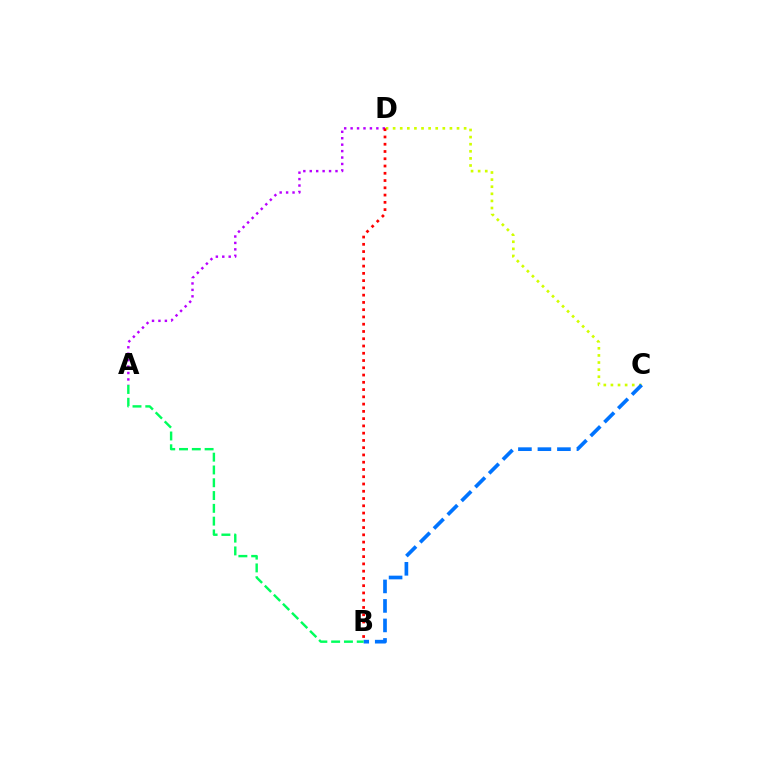{('C', 'D'): [{'color': '#d1ff00', 'line_style': 'dotted', 'thickness': 1.93}], ('A', 'D'): [{'color': '#b900ff', 'line_style': 'dotted', 'thickness': 1.75}], ('B', 'C'): [{'color': '#0074ff', 'line_style': 'dashed', 'thickness': 2.65}], ('B', 'D'): [{'color': '#ff0000', 'line_style': 'dotted', 'thickness': 1.97}], ('A', 'B'): [{'color': '#00ff5c', 'line_style': 'dashed', 'thickness': 1.74}]}